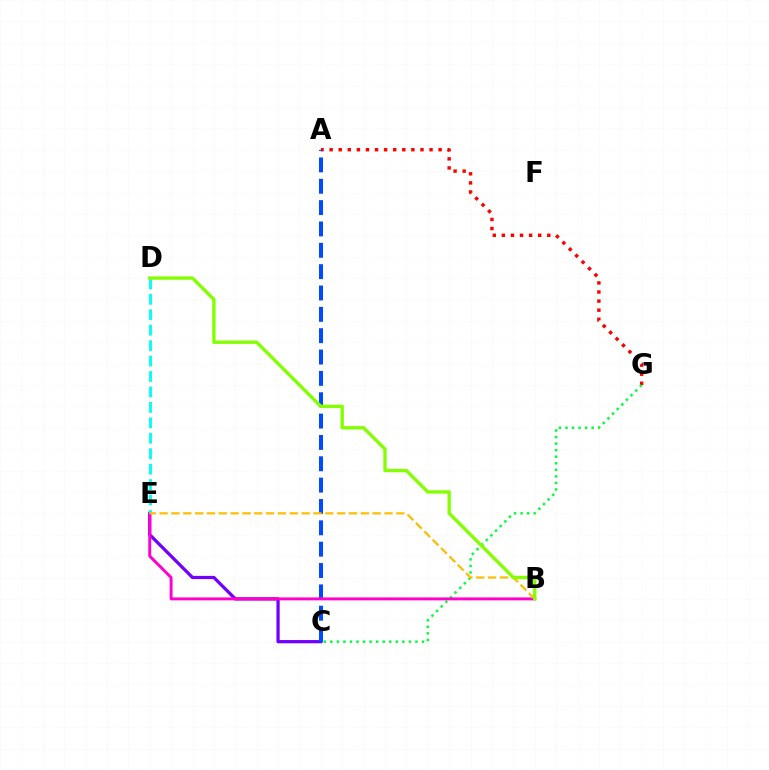{('A', 'G'): [{'color': '#ff0000', 'line_style': 'dotted', 'thickness': 2.47}], ('C', 'G'): [{'color': '#00ff39', 'line_style': 'dotted', 'thickness': 1.78}], ('C', 'E'): [{'color': '#7200ff', 'line_style': 'solid', 'thickness': 2.34}], ('A', 'C'): [{'color': '#004bff', 'line_style': 'dashed', 'thickness': 2.9}], ('B', 'E'): [{'color': '#ff00cf', 'line_style': 'solid', 'thickness': 2.12}, {'color': '#ffbd00', 'line_style': 'dashed', 'thickness': 1.61}], ('D', 'E'): [{'color': '#00fff6', 'line_style': 'dashed', 'thickness': 2.1}], ('B', 'D'): [{'color': '#84ff00', 'line_style': 'solid', 'thickness': 2.41}]}